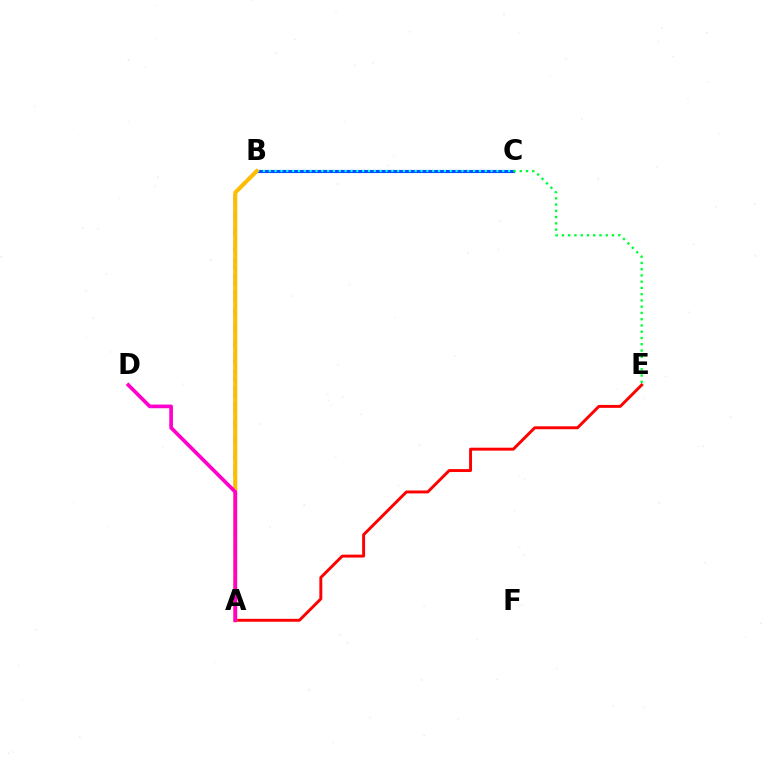{('A', 'B'): [{'color': '#84ff00', 'line_style': 'dotted', 'thickness': 2.34}, {'color': '#7200ff', 'line_style': 'dashed', 'thickness': 2.17}, {'color': '#ffbd00', 'line_style': 'solid', 'thickness': 2.85}], ('A', 'E'): [{'color': '#ff0000', 'line_style': 'solid', 'thickness': 2.11}], ('B', 'C'): [{'color': '#004bff', 'line_style': 'solid', 'thickness': 2.26}, {'color': '#00fff6', 'line_style': 'dotted', 'thickness': 1.59}], ('C', 'E'): [{'color': '#00ff39', 'line_style': 'dotted', 'thickness': 1.7}], ('A', 'D'): [{'color': '#ff00cf', 'line_style': 'solid', 'thickness': 2.65}]}